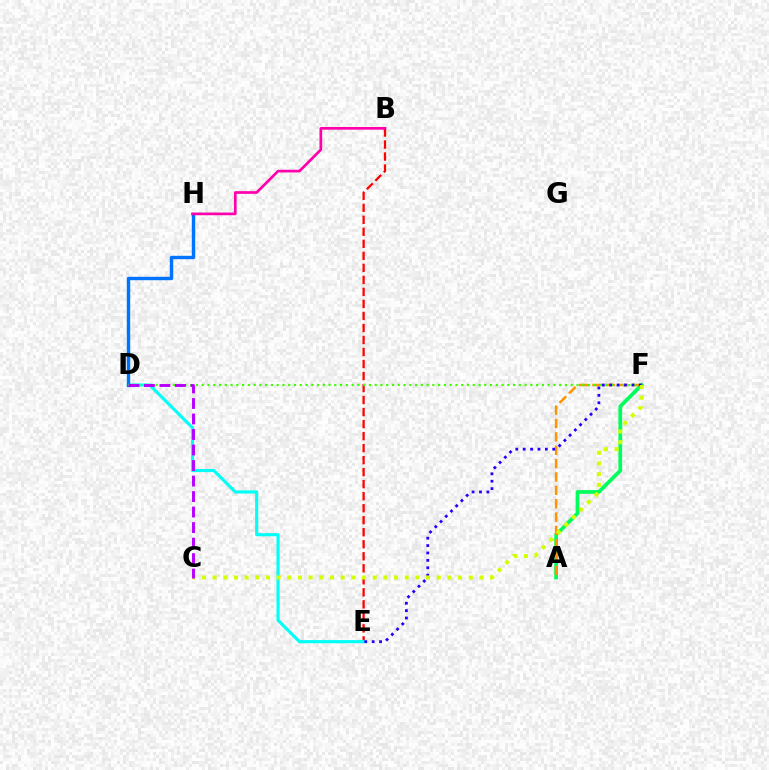{('A', 'F'): [{'color': '#00ff5c', 'line_style': 'solid', 'thickness': 2.7}, {'color': '#ff9400', 'line_style': 'dashed', 'thickness': 1.82}], ('B', 'E'): [{'color': '#ff0000', 'line_style': 'dashed', 'thickness': 1.63}], ('D', 'E'): [{'color': '#00fff6', 'line_style': 'solid', 'thickness': 2.24}], ('D', 'H'): [{'color': '#0074ff', 'line_style': 'solid', 'thickness': 2.45}], ('D', 'F'): [{'color': '#3dff00', 'line_style': 'dotted', 'thickness': 1.57}], ('E', 'F'): [{'color': '#2500ff', 'line_style': 'dotted', 'thickness': 2.01}], ('C', 'F'): [{'color': '#d1ff00', 'line_style': 'dotted', 'thickness': 2.9}], ('B', 'H'): [{'color': '#ff00ac', 'line_style': 'solid', 'thickness': 1.94}], ('C', 'D'): [{'color': '#b900ff', 'line_style': 'dashed', 'thickness': 2.11}]}